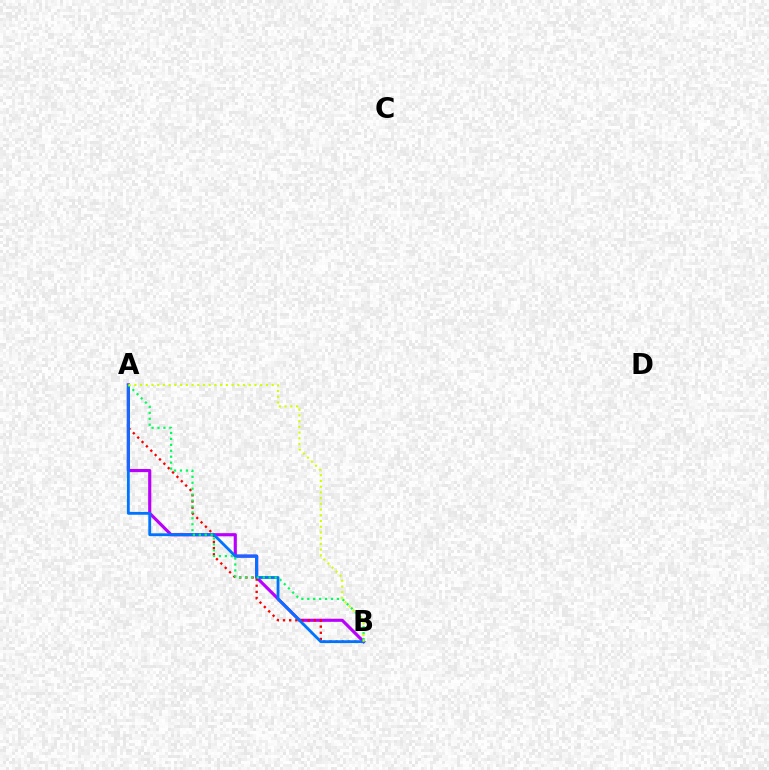{('A', 'B'): [{'color': '#b900ff', 'line_style': 'solid', 'thickness': 2.26}, {'color': '#ff0000', 'line_style': 'dotted', 'thickness': 1.68}, {'color': '#0074ff', 'line_style': 'solid', 'thickness': 2.04}, {'color': '#00ff5c', 'line_style': 'dotted', 'thickness': 1.61}, {'color': '#d1ff00', 'line_style': 'dotted', 'thickness': 1.55}]}